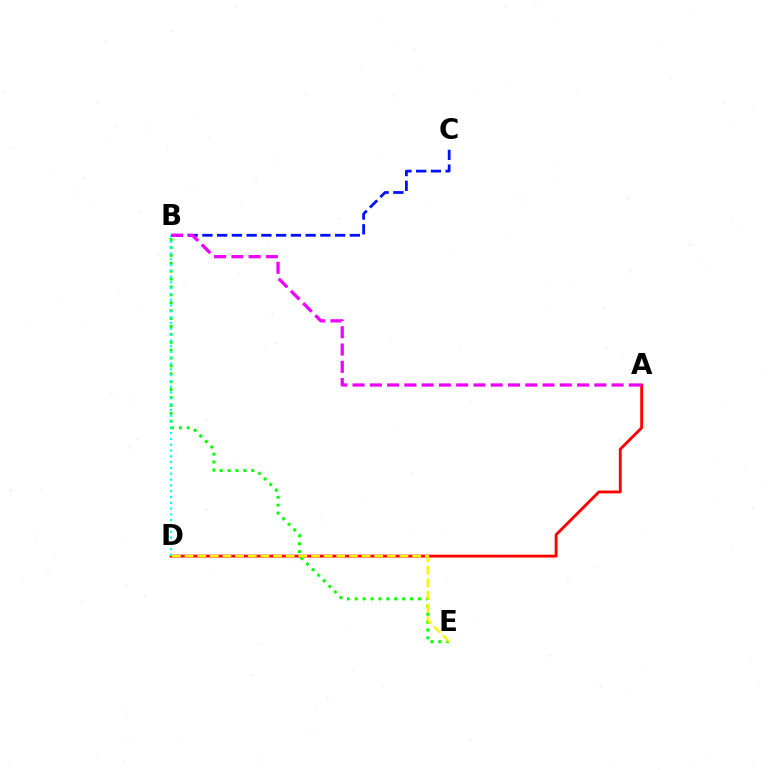{('B', 'C'): [{'color': '#0010ff', 'line_style': 'dashed', 'thickness': 2.0}], ('A', 'D'): [{'color': '#ff0000', 'line_style': 'solid', 'thickness': 2.06}], ('B', 'E'): [{'color': '#08ff00', 'line_style': 'dotted', 'thickness': 2.15}], ('B', 'D'): [{'color': '#00fff6', 'line_style': 'dotted', 'thickness': 1.58}], ('A', 'B'): [{'color': '#ee00ff', 'line_style': 'dashed', 'thickness': 2.35}], ('D', 'E'): [{'color': '#fcf500', 'line_style': 'dashed', 'thickness': 1.72}]}